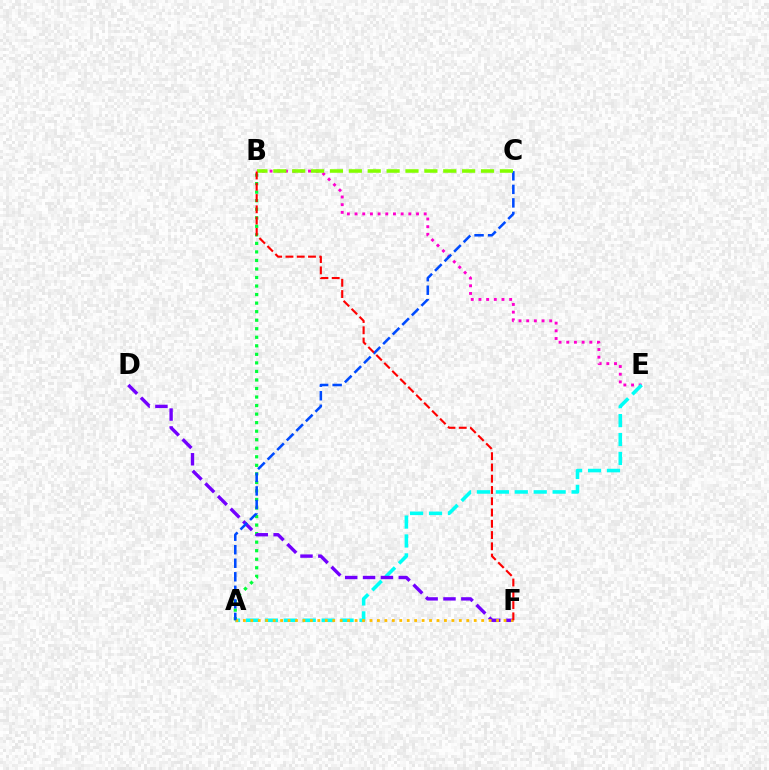{('B', 'E'): [{'color': '#ff00cf', 'line_style': 'dotted', 'thickness': 2.09}], ('A', 'E'): [{'color': '#00fff6', 'line_style': 'dashed', 'thickness': 2.57}], ('A', 'B'): [{'color': '#00ff39', 'line_style': 'dotted', 'thickness': 2.32}], ('D', 'F'): [{'color': '#7200ff', 'line_style': 'dashed', 'thickness': 2.43}], ('A', 'F'): [{'color': '#ffbd00', 'line_style': 'dotted', 'thickness': 2.02}], ('A', 'C'): [{'color': '#004bff', 'line_style': 'dashed', 'thickness': 1.84}], ('B', 'C'): [{'color': '#84ff00', 'line_style': 'dashed', 'thickness': 2.57}], ('B', 'F'): [{'color': '#ff0000', 'line_style': 'dashed', 'thickness': 1.53}]}